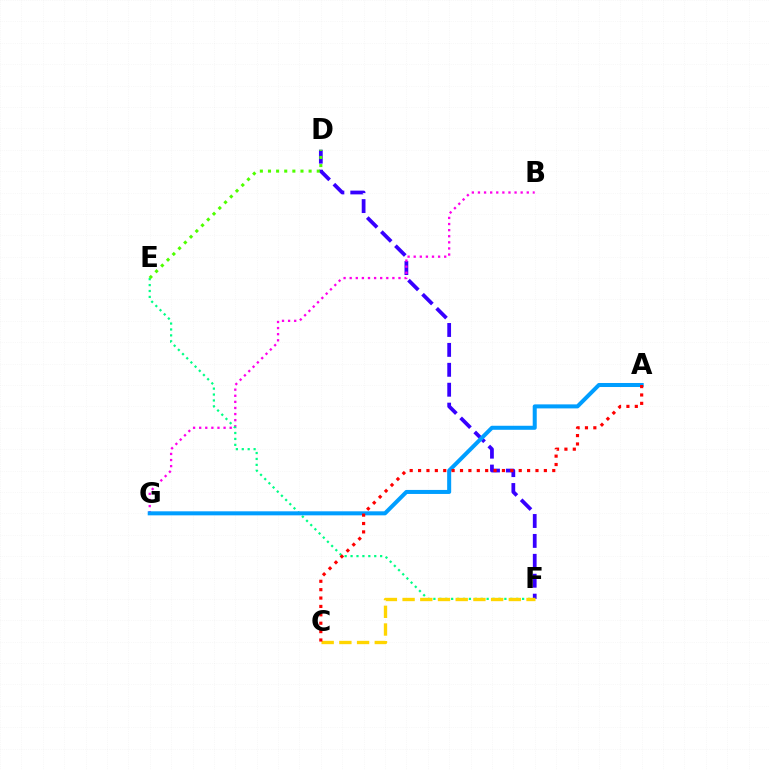{('D', 'F'): [{'color': '#3700ff', 'line_style': 'dashed', 'thickness': 2.71}], ('B', 'G'): [{'color': '#ff00ed', 'line_style': 'dotted', 'thickness': 1.66}], ('E', 'F'): [{'color': '#00ff86', 'line_style': 'dotted', 'thickness': 1.61}], ('A', 'G'): [{'color': '#009eff', 'line_style': 'solid', 'thickness': 2.9}], ('C', 'F'): [{'color': '#ffd500', 'line_style': 'dashed', 'thickness': 2.4}], ('D', 'E'): [{'color': '#4fff00', 'line_style': 'dotted', 'thickness': 2.21}], ('A', 'C'): [{'color': '#ff0000', 'line_style': 'dotted', 'thickness': 2.28}]}